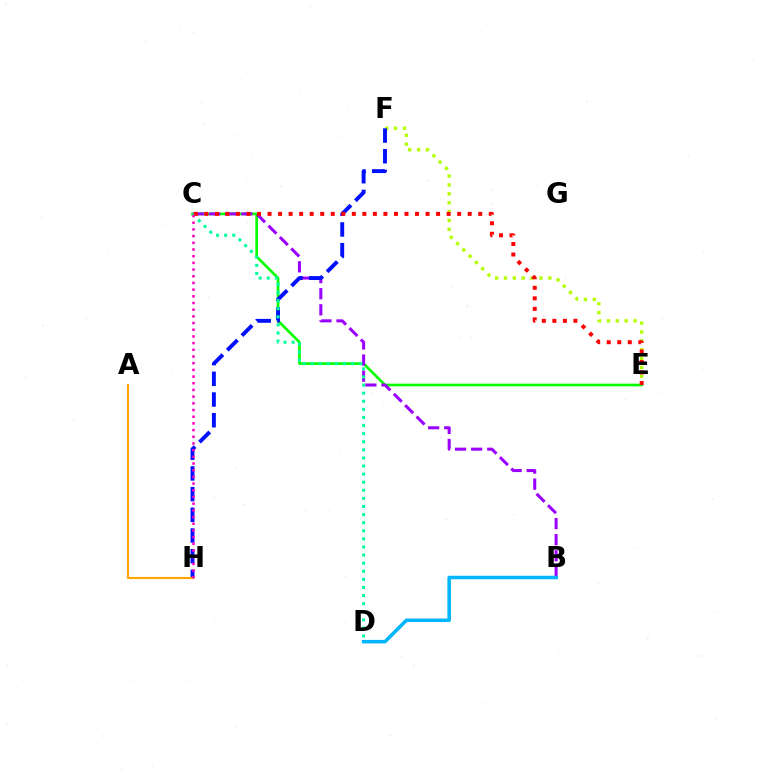{('C', 'E'): [{'color': '#08ff00', 'line_style': 'solid', 'thickness': 1.93}, {'color': '#ff0000', 'line_style': 'dotted', 'thickness': 2.86}], ('E', 'F'): [{'color': '#b3ff00', 'line_style': 'dotted', 'thickness': 2.41}], ('B', 'C'): [{'color': '#9b00ff', 'line_style': 'dashed', 'thickness': 2.19}], ('F', 'H'): [{'color': '#0010ff', 'line_style': 'dashed', 'thickness': 2.81}], ('B', 'D'): [{'color': '#00b5ff', 'line_style': 'solid', 'thickness': 2.54}], ('C', 'D'): [{'color': '#00ff9d', 'line_style': 'dotted', 'thickness': 2.2}], ('A', 'H'): [{'color': '#ffa500', 'line_style': 'solid', 'thickness': 1.52}], ('C', 'H'): [{'color': '#ff00bd', 'line_style': 'dotted', 'thickness': 1.82}]}